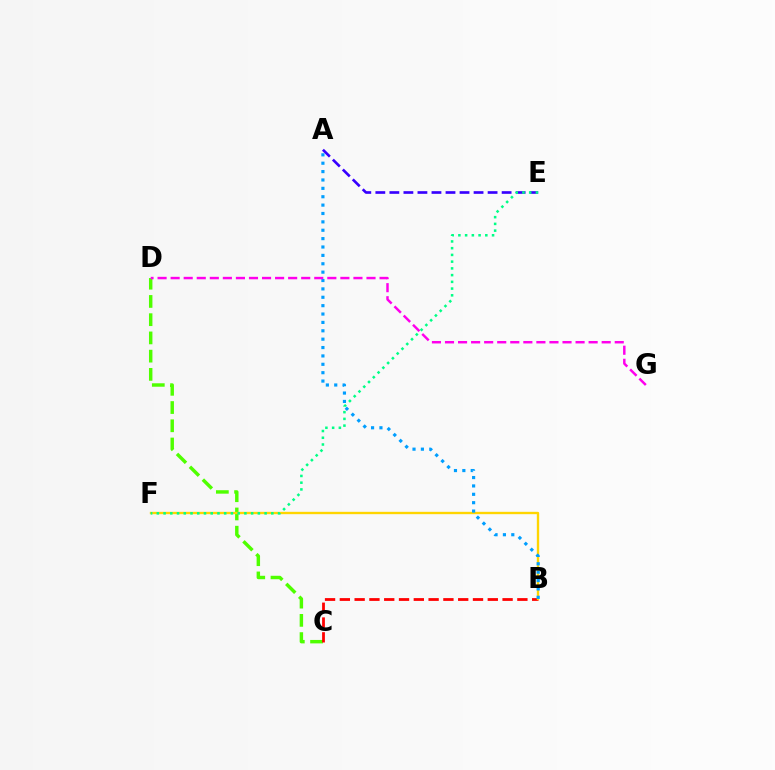{('C', 'D'): [{'color': '#4fff00', 'line_style': 'dashed', 'thickness': 2.48}], ('B', 'C'): [{'color': '#ff0000', 'line_style': 'dashed', 'thickness': 2.01}], ('A', 'E'): [{'color': '#3700ff', 'line_style': 'dashed', 'thickness': 1.91}], ('B', 'F'): [{'color': '#ffd500', 'line_style': 'solid', 'thickness': 1.69}], ('E', 'F'): [{'color': '#00ff86', 'line_style': 'dotted', 'thickness': 1.83}], ('A', 'B'): [{'color': '#009eff', 'line_style': 'dotted', 'thickness': 2.28}], ('D', 'G'): [{'color': '#ff00ed', 'line_style': 'dashed', 'thickness': 1.77}]}